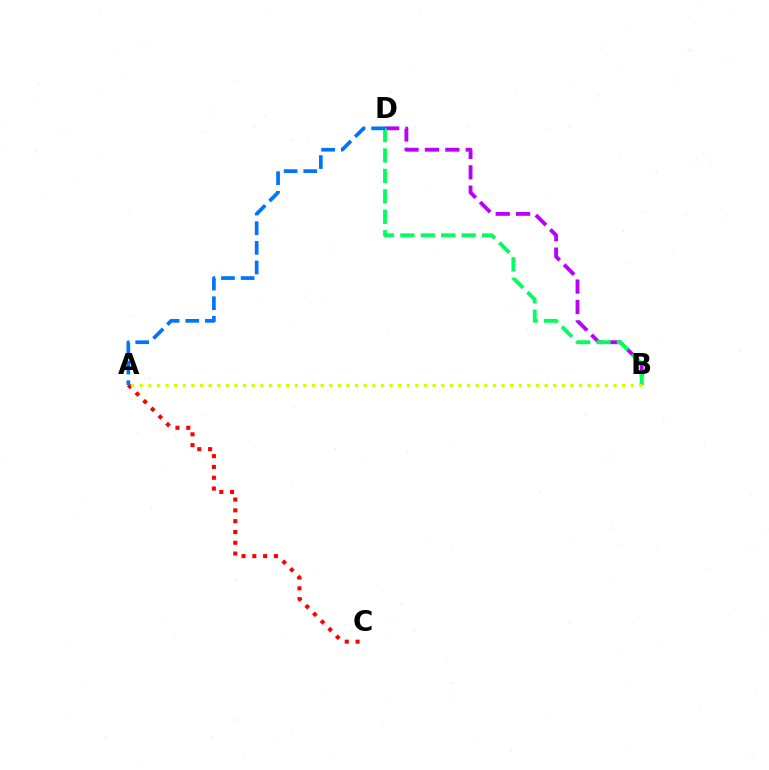{('A', 'C'): [{'color': '#ff0000', 'line_style': 'dotted', 'thickness': 2.93}], ('B', 'D'): [{'color': '#b900ff', 'line_style': 'dashed', 'thickness': 2.77}, {'color': '#00ff5c', 'line_style': 'dashed', 'thickness': 2.77}], ('A', 'D'): [{'color': '#0074ff', 'line_style': 'dashed', 'thickness': 2.67}], ('A', 'B'): [{'color': '#d1ff00', 'line_style': 'dotted', 'thickness': 2.34}]}